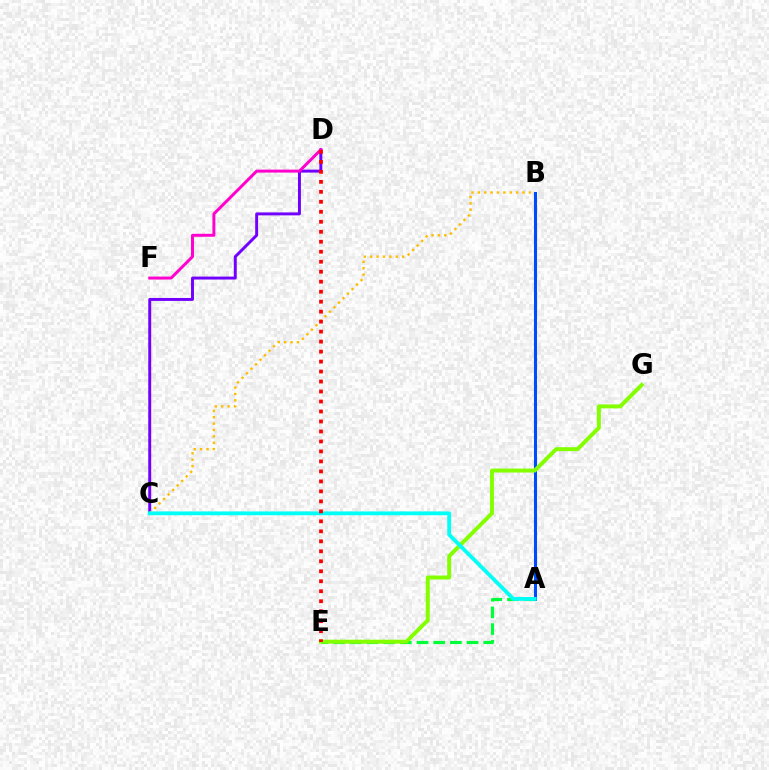{('A', 'E'): [{'color': '#00ff39', 'line_style': 'dashed', 'thickness': 2.27}], ('A', 'B'): [{'color': '#004bff', 'line_style': 'solid', 'thickness': 2.2}], ('E', 'G'): [{'color': '#84ff00', 'line_style': 'solid', 'thickness': 2.85}], ('C', 'D'): [{'color': '#7200ff', 'line_style': 'solid', 'thickness': 2.12}], ('B', 'C'): [{'color': '#ffbd00', 'line_style': 'dotted', 'thickness': 1.73}], ('A', 'C'): [{'color': '#00fff6', 'line_style': 'solid', 'thickness': 2.74}], ('D', 'F'): [{'color': '#ff00cf', 'line_style': 'solid', 'thickness': 2.14}], ('D', 'E'): [{'color': '#ff0000', 'line_style': 'dotted', 'thickness': 2.71}]}